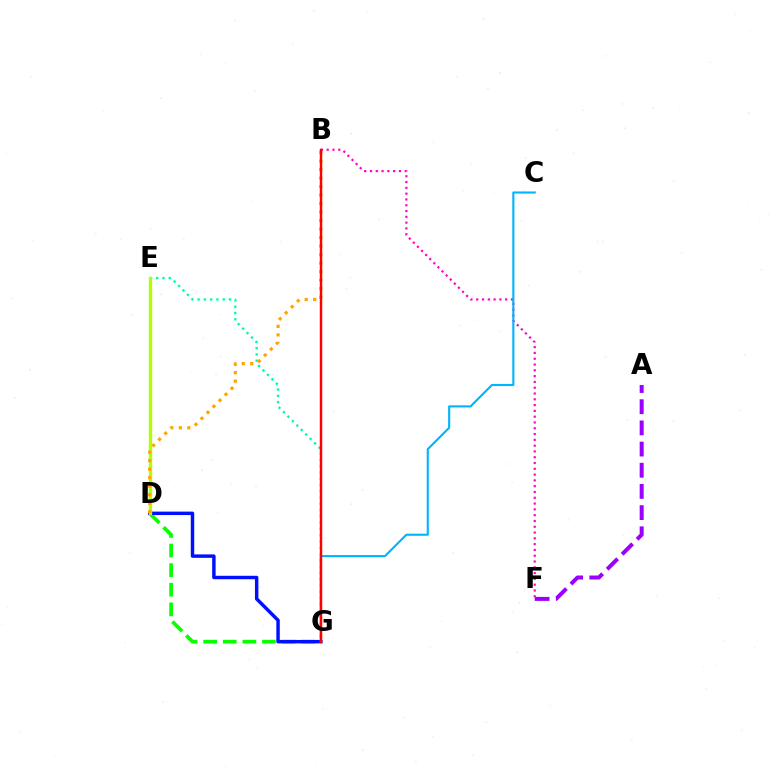{('E', 'G'): [{'color': '#00ff9d', 'line_style': 'dotted', 'thickness': 1.71}], ('D', 'G'): [{'color': '#08ff00', 'line_style': 'dashed', 'thickness': 2.66}, {'color': '#0010ff', 'line_style': 'solid', 'thickness': 2.48}], ('A', 'F'): [{'color': '#9b00ff', 'line_style': 'dashed', 'thickness': 2.88}], ('B', 'F'): [{'color': '#ff00bd', 'line_style': 'dotted', 'thickness': 1.57}], ('D', 'E'): [{'color': '#b3ff00', 'line_style': 'solid', 'thickness': 2.42}], ('B', 'D'): [{'color': '#ffa500', 'line_style': 'dotted', 'thickness': 2.31}], ('C', 'G'): [{'color': '#00b5ff', 'line_style': 'solid', 'thickness': 1.53}], ('B', 'G'): [{'color': '#ff0000', 'line_style': 'solid', 'thickness': 1.76}]}